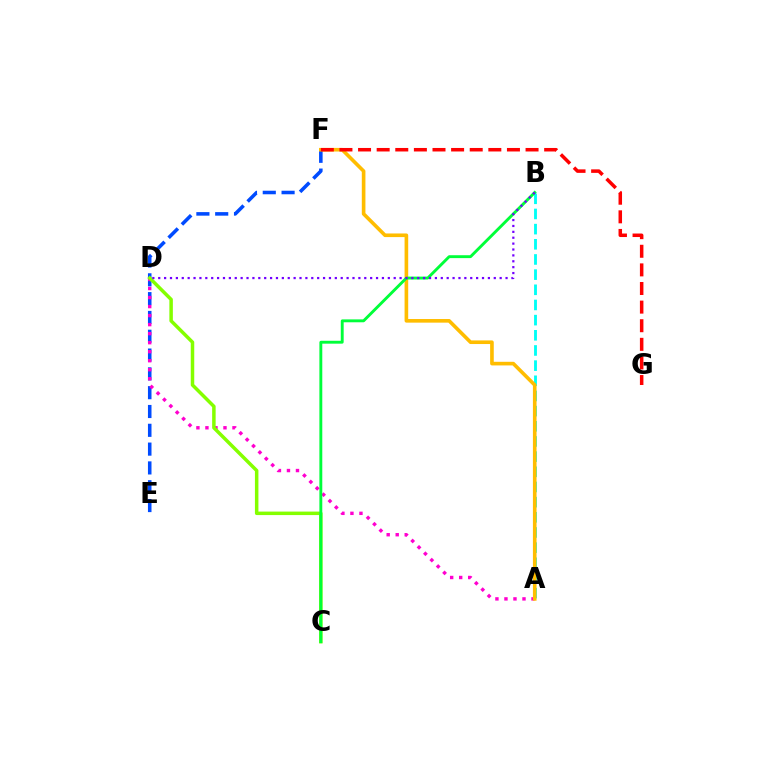{('A', 'B'): [{'color': '#00fff6', 'line_style': 'dashed', 'thickness': 2.06}], ('E', 'F'): [{'color': '#004bff', 'line_style': 'dashed', 'thickness': 2.56}], ('A', 'D'): [{'color': '#ff00cf', 'line_style': 'dotted', 'thickness': 2.45}], ('A', 'F'): [{'color': '#ffbd00', 'line_style': 'solid', 'thickness': 2.61}], ('C', 'D'): [{'color': '#84ff00', 'line_style': 'solid', 'thickness': 2.52}], ('B', 'C'): [{'color': '#00ff39', 'line_style': 'solid', 'thickness': 2.08}], ('B', 'D'): [{'color': '#7200ff', 'line_style': 'dotted', 'thickness': 1.6}], ('F', 'G'): [{'color': '#ff0000', 'line_style': 'dashed', 'thickness': 2.53}]}